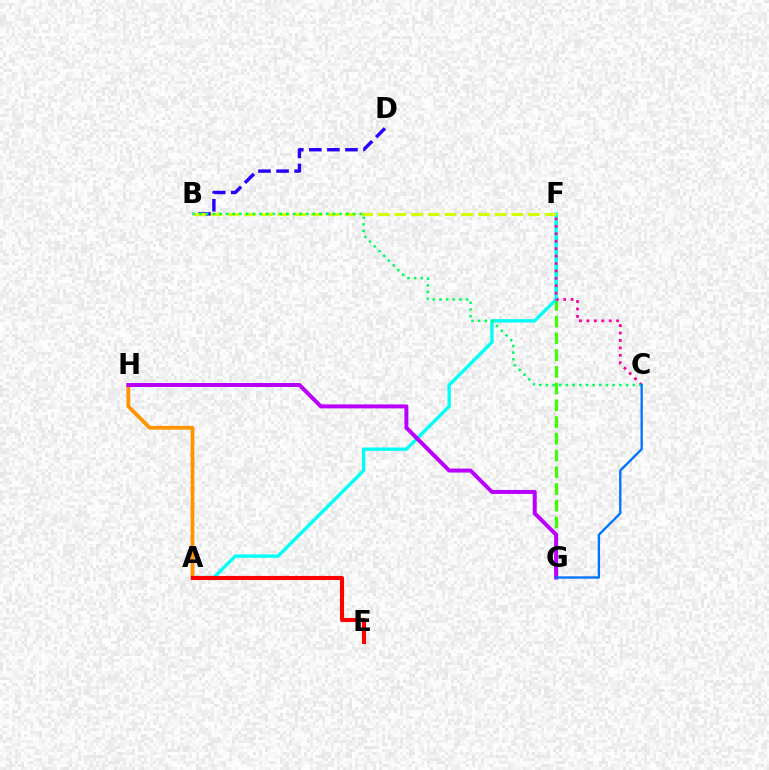{('F', 'G'): [{'color': '#3dff00', 'line_style': 'dashed', 'thickness': 2.27}], ('A', 'F'): [{'color': '#00fff6', 'line_style': 'solid', 'thickness': 2.42}], ('A', 'H'): [{'color': '#ff9400', 'line_style': 'solid', 'thickness': 2.72}], ('G', 'H'): [{'color': '#b900ff', 'line_style': 'solid', 'thickness': 2.87}], ('B', 'D'): [{'color': '#2500ff', 'line_style': 'dashed', 'thickness': 2.45}], ('B', 'F'): [{'color': '#d1ff00', 'line_style': 'dashed', 'thickness': 2.27}], ('C', 'F'): [{'color': '#ff00ac', 'line_style': 'dotted', 'thickness': 2.02}], ('A', 'E'): [{'color': '#ff0000', 'line_style': 'solid', 'thickness': 2.96}], ('B', 'C'): [{'color': '#00ff5c', 'line_style': 'dotted', 'thickness': 1.81}], ('C', 'G'): [{'color': '#0074ff', 'line_style': 'solid', 'thickness': 1.69}]}